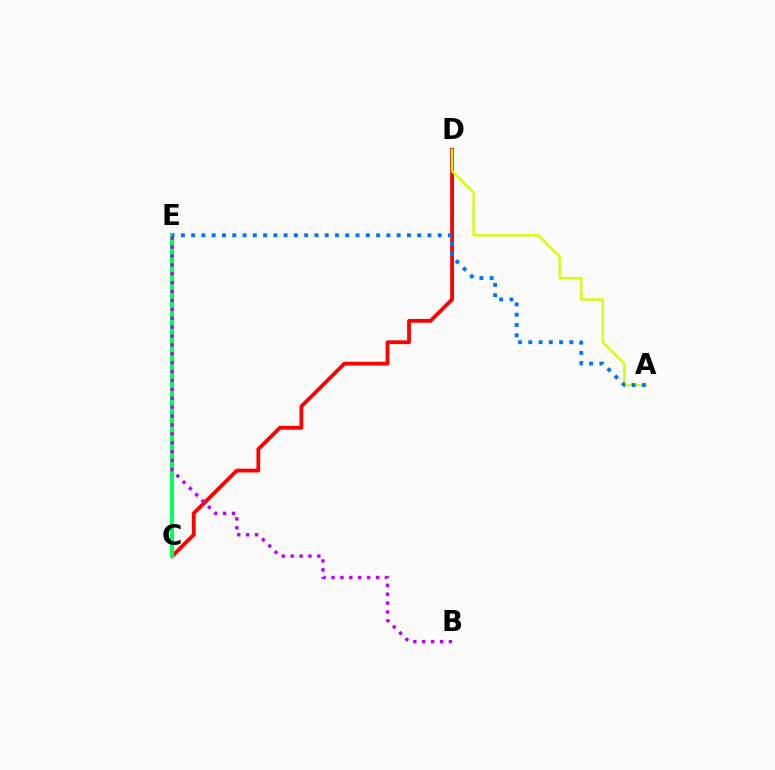{('C', 'D'): [{'color': '#ff0000', 'line_style': 'solid', 'thickness': 2.74}], ('C', 'E'): [{'color': '#00ff5c', 'line_style': 'solid', 'thickness': 2.94}], ('A', 'D'): [{'color': '#d1ff00', 'line_style': 'solid', 'thickness': 1.66}], ('A', 'E'): [{'color': '#0074ff', 'line_style': 'dotted', 'thickness': 2.79}], ('B', 'E'): [{'color': '#b900ff', 'line_style': 'dotted', 'thickness': 2.42}]}